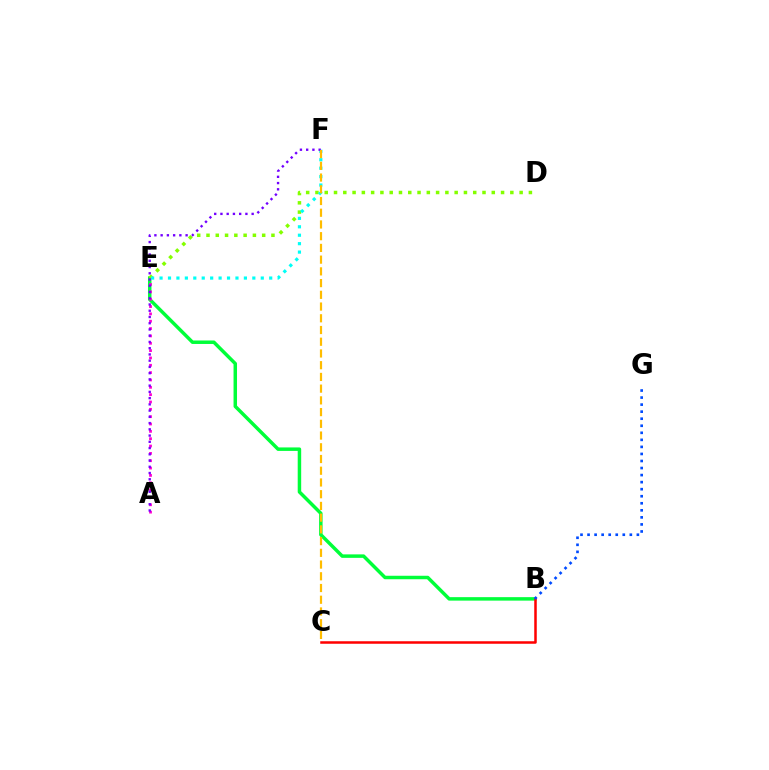{('B', 'E'): [{'color': '#00ff39', 'line_style': 'solid', 'thickness': 2.5}], ('B', 'C'): [{'color': '#ff0000', 'line_style': 'solid', 'thickness': 1.81}], ('D', 'E'): [{'color': '#84ff00', 'line_style': 'dotted', 'thickness': 2.52}], ('E', 'F'): [{'color': '#00fff6', 'line_style': 'dotted', 'thickness': 2.29}], ('A', 'E'): [{'color': '#ff00cf', 'line_style': 'dotted', 'thickness': 1.99}], ('A', 'F'): [{'color': '#7200ff', 'line_style': 'dotted', 'thickness': 1.7}], ('C', 'F'): [{'color': '#ffbd00', 'line_style': 'dashed', 'thickness': 1.59}], ('B', 'G'): [{'color': '#004bff', 'line_style': 'dotted', 'thickness': 1.91}]}